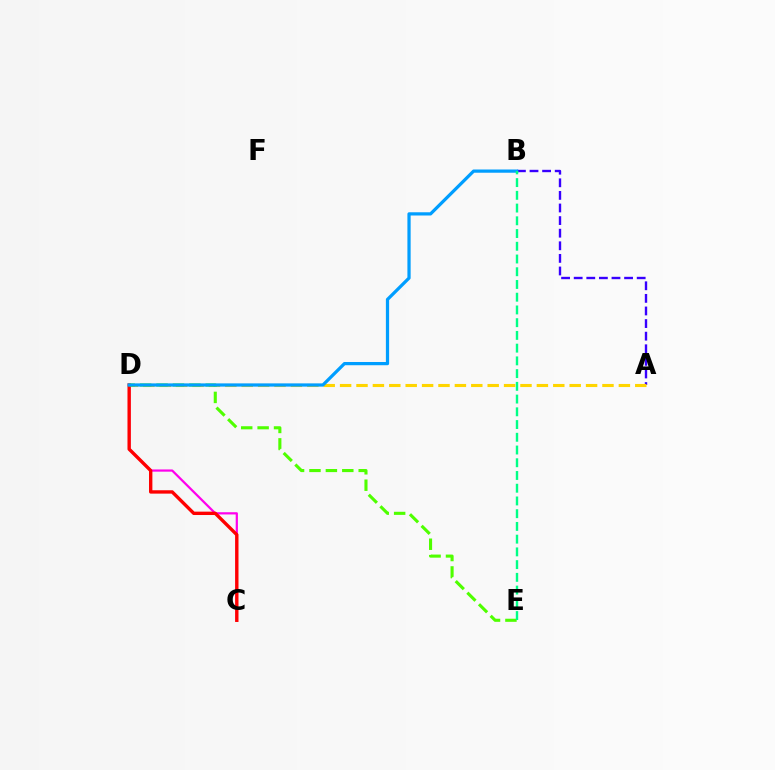{('A', 'B'): [{'color': '#3700ff', 'line_style': 'dashed', 'thickness': 1.71}], ('A', 'D'): [{'color': '#ffd500', 'line_style': 'dashed', 'thickness': 2.23}], ('C', 'D'): [{'color': '#ff00ed', 'line_style': 'solid', 'thickness': 1.6}, {'color': '#ff0000', 'line_style': 'solid', 'thickness': 2.43}], ('D', 'E'): [{'color': '#4fff00', 'line_style': 'dashed', 'thickness': 2.23}], ('B', 'D'): [{'color': '#009eff', 'line_style': 'solid', 'thickness': 2.33}], ('B', 'E'): [{'color': '#00ff86', 'line_style': 'dashed', 'thickness': 1.73}]}